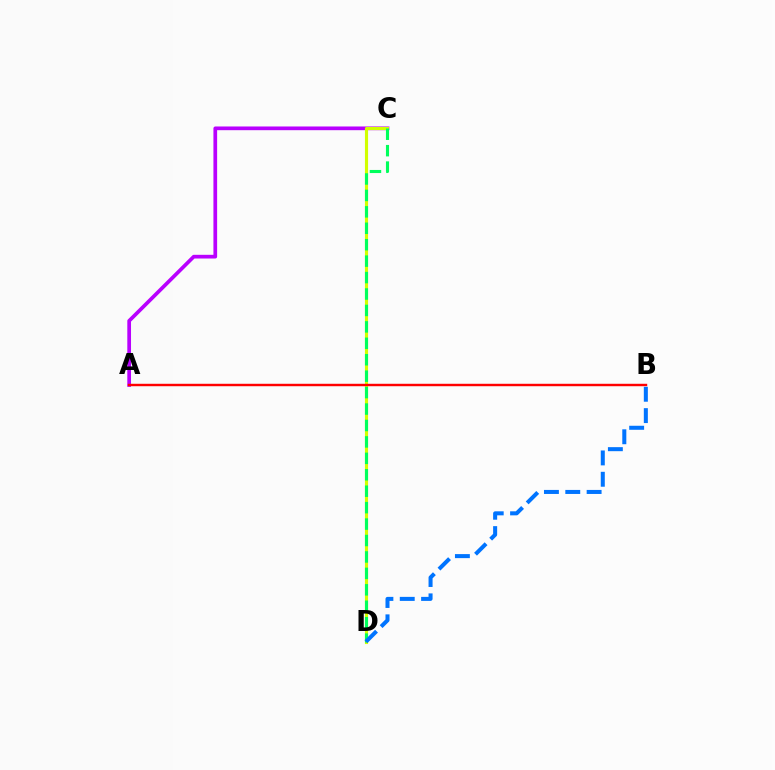{('A', 'C'): [{'color': '#b900ff', 'line_style': 'solid', 'thickness': 2.67}], ('C', 'D'): [{'color': '#d1ff00', 'line_style': 'solid', 'thickness': 2.26}, {'color': '#00ff5c', 'line_style': 'dashed', 'thickness': 2.23}], ('A', 'B'): [{'color': '#ff0000', 'line_style': 'solid', 'thickness': 1.75}], ('B', 'D'): [{'color': '#0074ff', 'line_style': 'dashed', 'thickness': 2.9}]}